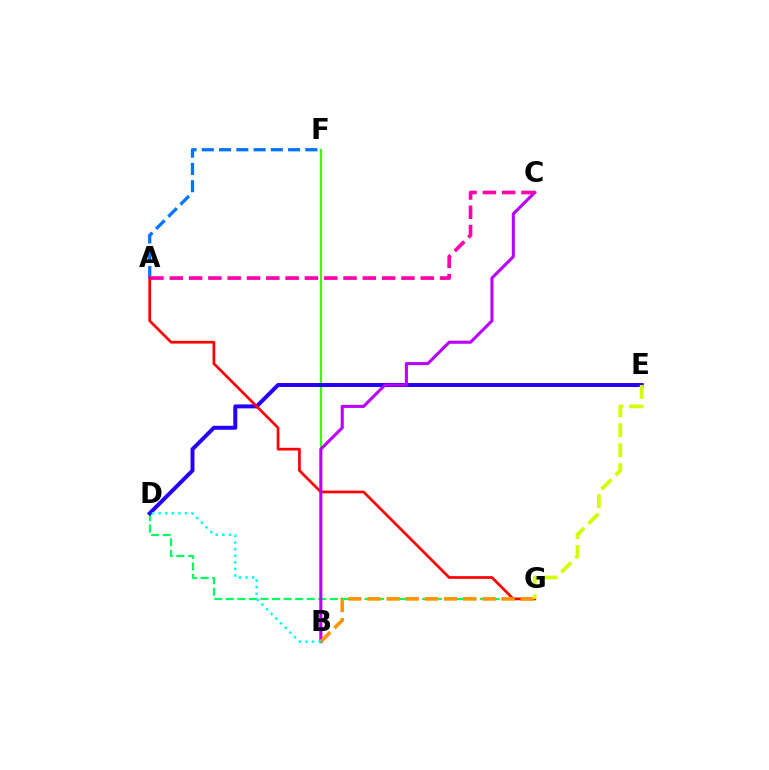{('D', 'G'): [{'color': '#00ff5c', 'line_style': 'dashed', 'thickness': 1.57}], ('A', 'F'): [{'color': '#0074ff', 'line_style': 'dashed', 'thickness': 2.34}], ('B', 'F'): [{'color': '#3dff00', 'line_style': 'solid', 'thickness': 1.57}], ('D', 'E'): [{'color': '#2500ff', 'line_style': 'solid', 'thickness': 2.86}], ('A', 'G'): [{'color': '#ff0000', 'line_style': 'solid', 'thickness': 1.95}], ('B', 'C'): [{'color': '#b900ff', 'line_style': 'solid', 'thickness': 2.21}], ('B', 'G'): [{'color': '#ff9400', 'line_style': 'dashed', 'thickness': 2.6}], ('E', 'G'): [{'color': '#d1ff00', 'line_style': 'dashed', 'thickness': 2.71}], ('B', 'D'): [{'color': '#00fff6', 'line_style': 'dotted', 'thickness': 1.79}], ('A', 'C'): [{'color': '#ff00ac', 'line_style': 'dashed', 'thickness': 2.62}]}